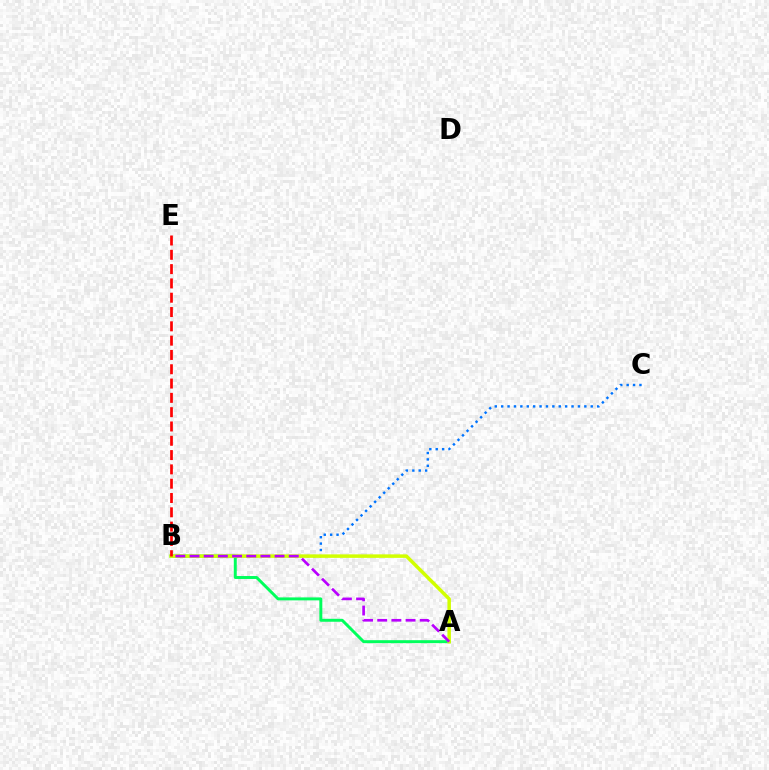{('A', 'B'): [{'color': '#00ff5c', 'line_style': 'solid', 'thickness': 2.13}, {'color': '#d1ff00', 'line_style': 'solid', 'thickness': 2.51}, {'color': '#b900ff', 'line_style': 'dashed', 'thickness': 1.93}], ('B', 'C'): [{'color': '#0074ff', 'line_style': 'dotted', 'thickness': 1.74}], ('B', 'E'): [{'color': '#ff0000', 'line_style': 'dashed', 'thickness': 1.94}]}